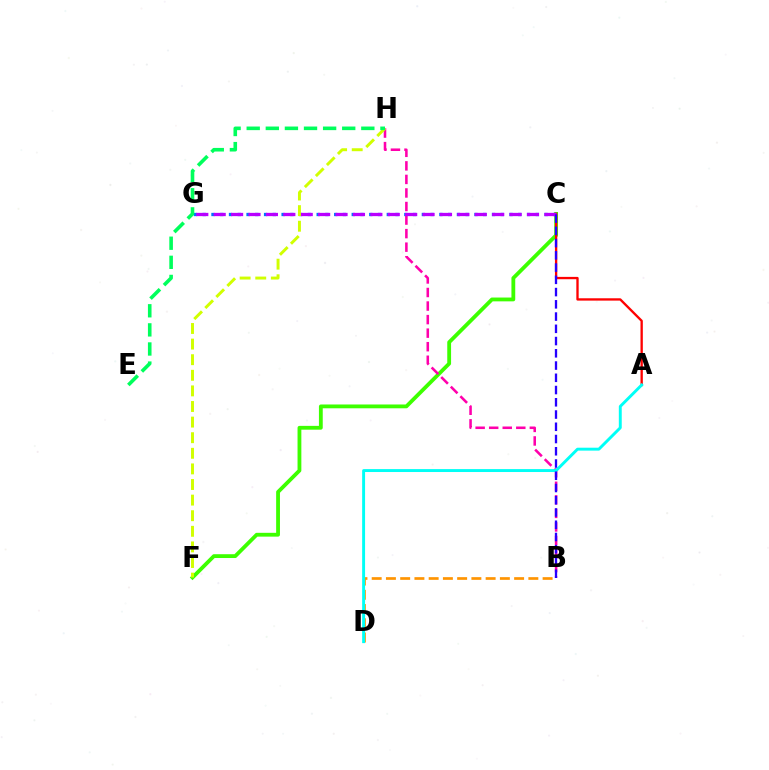{('C', 'F'): [{'color': '#3dff00', 'line_style': 'solid', 'thickness': 2.74}], ('C', 'G'): [{'color': '#0074ff', 'line_style': 'dotted', 'thickness': 2.38}, {'color': '#b900ff', 'line_style': 'dashed', 'thickness': 2.36}], ('B', 'D'): [{'color': '#ff9400', 'line_style': 'dashed', 'thickness': 1.93}], ('B', 'H'): [{'color': '#ff00ac', 'line_style': 'dashed', 'thickness': 1.84}], ('A', 'C'): [{'color': '#ff0000', 'line_style': 'solid', 'thickness': 1.68}], ('A', 'D'): [{'color': '#00fff6', 'line_style': 'solid', 'thickness': 2.1}], ('B', 'C'): [{'color': '#2500ff', 'line_style': 'dashed', 'thickness': 1.66}], ('F', 'H'): [{'color': '#d1ff00', 'line_style': 'dashed', 'thickness': 2.12}], ('E', 'H'): [{'color': '#00ff5c', 'line_style': 'dashed', 'thickness': 2.6}]}